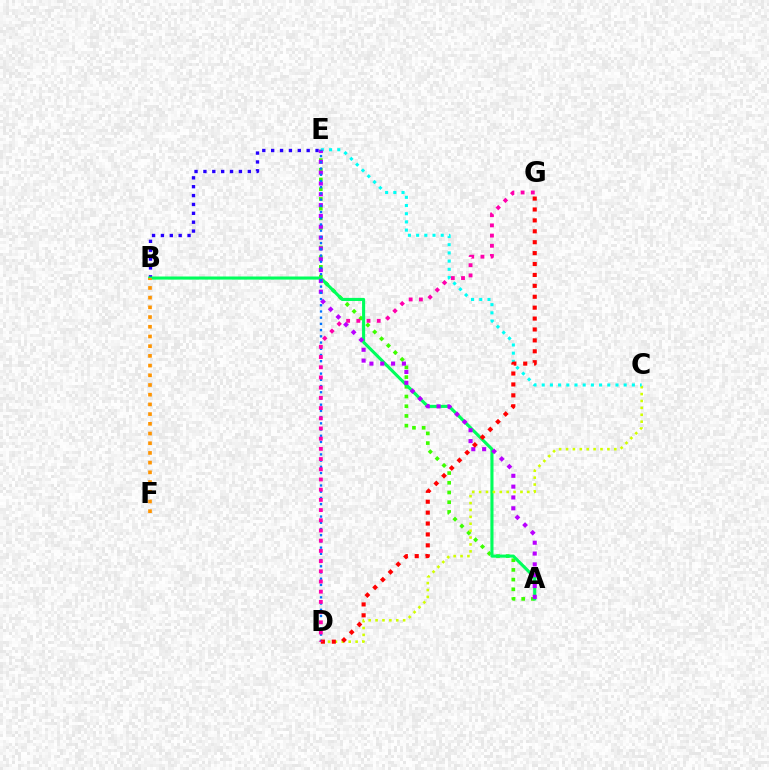{('A', 'E'): [{'color': '#3dff00', 'line_style': 'dotted', 'thickness': 2.64}, {'color': '#b900ff', 'line_style': 'dotted', 'thickness': 2.94}], ('B', 'E'): [{'color': '#2500ff', 'line_style': 'dotted', 'thickness': 2.41}], ('A', 'B'): [{'color': '#00ff5c', 'line_style': 'solid', 'thickness': 2.23}], ('B', 'F'): [{'color': '#ff9400', 'line_style': 'dotted', 'thickness': 2.64}], ('C', 'D'): [{'color': '#d1ff00', 'line_style': 'dotted', 'thickness': 1.87}], ('C', 'E'): [{'color': '#00fff6', 'line_style': 'dotted', 'thickness': 2.23}], ('D', 'E'): [{'color': '#0074ff', 'line_style': 'dotted', 'thickness': 1.69}], ('D', 'G'): [{'color': '#ff0000', 'line_style': 'dotted', 'thickness': 2.96}, {'color': '#ff00ac', 'line_style': 'dotted', 'thickness': 2.77}]}